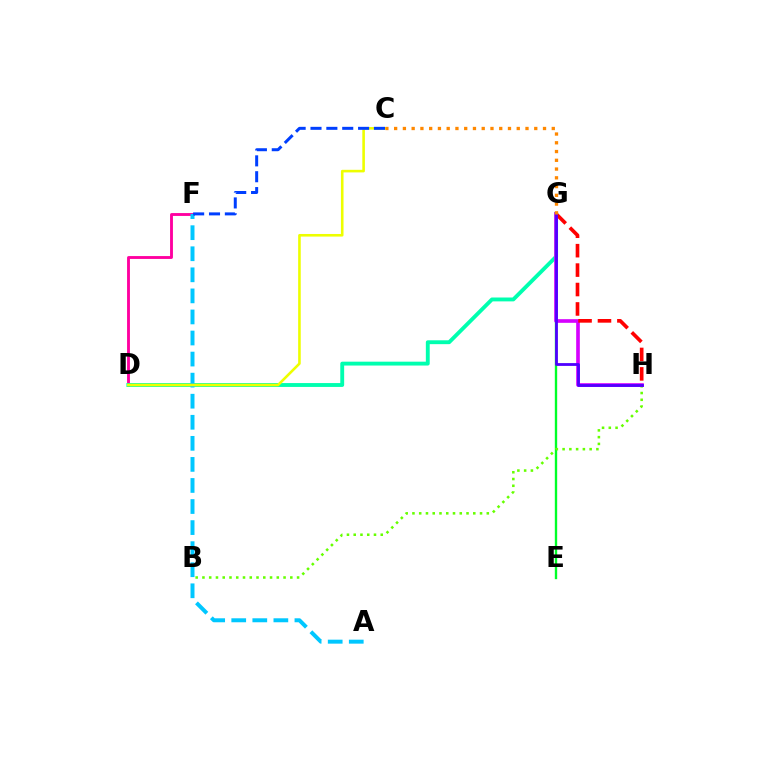{('D', 'F'): [{'color': '#ff00a0', 'line_style': 'solid', 'thickness': 2.07}], ('E', 'G'): [{'color': '#00ff27', 'line_style': 'solid', 'thickness': 1.7}], ('B', 'H'): [{'color': '#66ff00', 'line_style': 'dotted', 'thickness': 1.84}], ('D', 'G'): [{'color': '#00ffaf', 'line_style': 'solid', 'thickness': 2.79}], ('A', 'F'): [{'color': '#00c7ff', 'line_style': 'dashed', 'thickness': 2.86}], ('C', 'D'): [{'color': '#eeff00', 'line_style': 'solid', 'thickness': 1.87}], ('G', 'H'): [{'color': '#d600ff', 'line_style': 'solid', 'thickness': 2.62}, {'color': '#ff0000', 'line_style': 'dashed', 'thickness': 2.64}, {'color': '#4f00ff', 'line_style': 'solid', 'thickness': 2.01}], ('C', 'F'): [{'color': '#003fff', 'line_style': 'dashed', 'thickness': 2.16}], ('C', 'G'): [{'color': '#ff8800', 'line_style': 'dotted', 'thickness': 2.38}]}